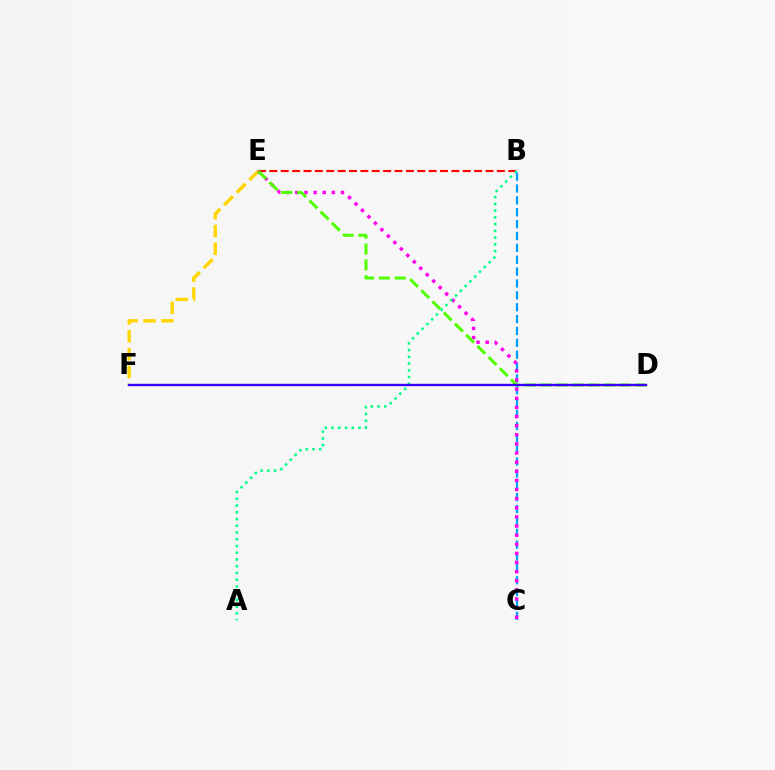{('E', 'F'): [{'color': '#ffd500', 'line_style': 'dashed', 'thickness': 2.43}], ('B', 'E'): [{'color': '#ff0000', 'line_style': 'dashed', 'thickness': 1.55}], ('B', 'C'): [{'color': '#009eff', 'line_style': 'dashed', 'thickness': 1.61}], ('C', 'E'): [{'color': '#ff00ed', 'line_style': 'dotted', 'thickness': 2.48}], ('D', 'E'): [{'color': '#4fff00', 'line_style': 'dashed', 'thickness': 2.15}], ('A', 'B'): [{'color': '#00ff86', 'line_style': 'dotted', 'thickness': 1.83}], ('D', 'F'): [{'color': '#3700ff', 'line_style': 'solid', 'thickness': 1.71}]}